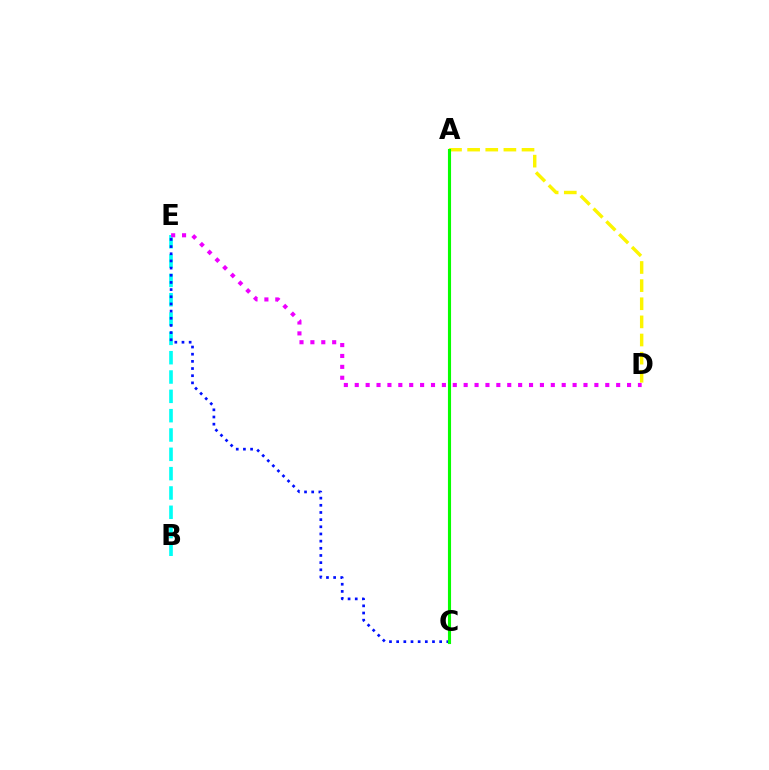{('B', 'E'): [{'color': '#00fff6', 'line_style': 'dashed', 'thickness': 2.63}], ('D', 'E'): [{'color': '#ee00ff', 'line_style': 'dotted', 'thickness': 2.96}], ('A', 'C'): [{'color': '#ff0000', 'line_style': 'solid', 'thickness': 1.94}, {'color': '#08ff00', 'line_style': 'solid', 'thickness': 2.24}], ('A', 'D'): [{'color': '#fcf500', 'line_style': 'dashed', 'thickness': 2.46}], ('C', 'E'): [{'color': '#0010ff', 'line_style': 'dotted', 'thickness': 1.95}]}